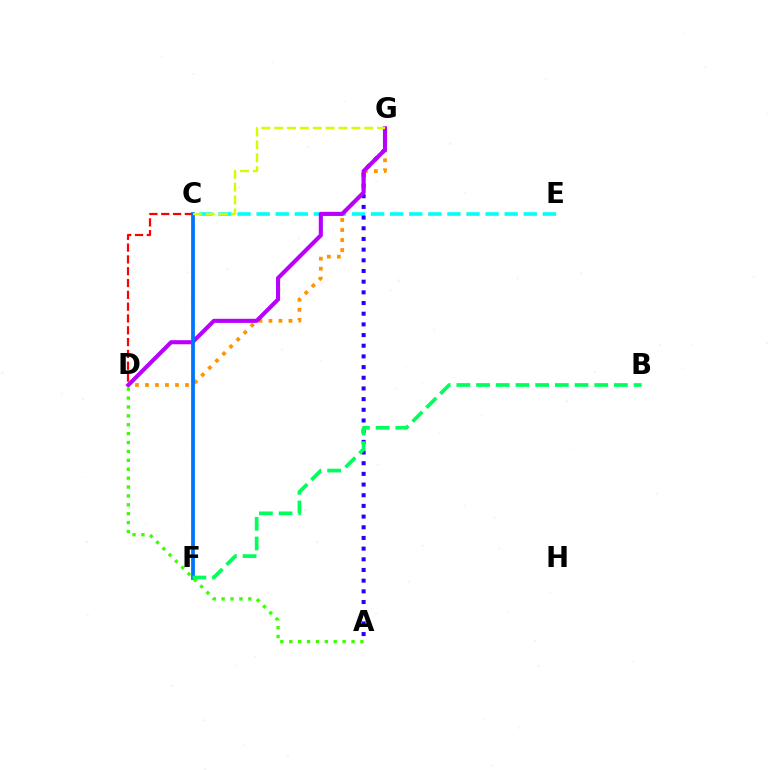{('C', 'F'): [{'color': '#ff00ac', 'line_style': 'dotted', 'thickness': 1.51}, {'color': '#0074ff', 'line_style': 'solid', 'thickness': 2.71}], ('C', 'E'): [{'color': '#00fff6', 'line_style': 'dashed', 'thickness': 2.59}], ('D', 'G'): [{'color': '#ff9400', 'line_style': 'dotted', 'thickness': 2.72}, {'color': '#b900ff', 'line_style': 'solid', 'thickness': 2.95}], ('C', 'D'): [{'color': '#ff0000', 'line_style': 'dashed', 'thickness': 1.6}], ('A', 'G'): [{'color': '#2500ff', 'line_style': 'dotted', 'thickness': 2.9}], ('C', 'G'): [{'color': '#d1ff00', 'line_style': 'dashed', 'thickness': 1.75}], ('B', 'F'): [{'color': '#00ff5c', 'line_style': 'dashed', 'thickness': 2.68}], ('A', 'D'): [{'color': '#3dff00', 'line_style': 'dotted', 'thickness': 2.42}]}